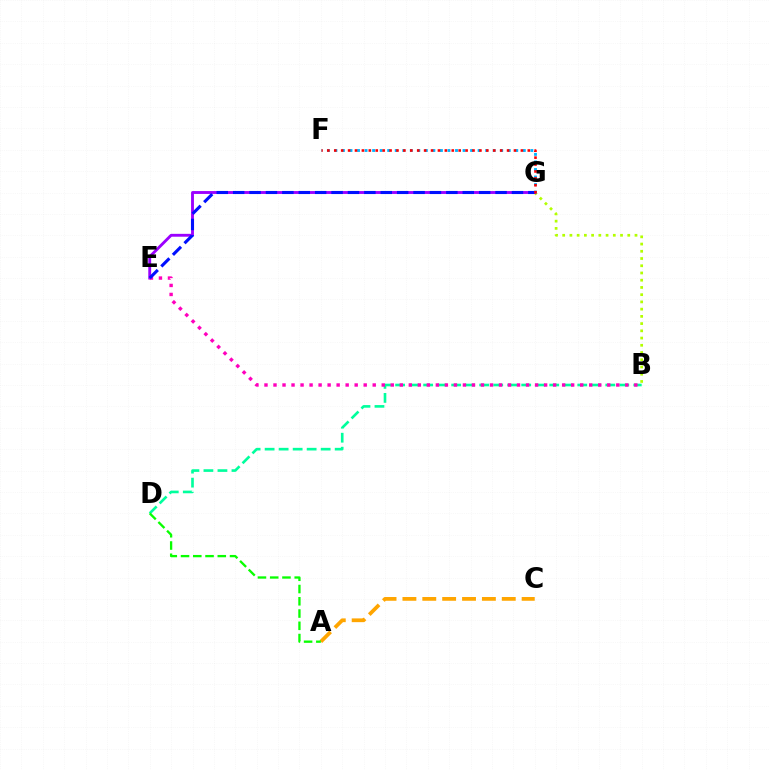{('B', 'G'): [{'color': '#b3ff00', 'line_style': 'dotted', 'thickness': 1.96}], ('F', 'G'): [{'color': '#00b5ff', 'line_style': 'dotted', 'thickness': 2.05}, {'color': '#ff0000', 'line_style': 'dotted', 'thickness': 1.88}], ('A', 'C'): [{'color': '#ffa500', 'line_style': 'dashed', 'thickness': 2.7}], ('E', 'G'): [{'color': '#9b00ff', 'line_style': 'solid', 'thickness': 2.07}, {'color': '#0010ff', 'line_style': 'dashed', 'thickness': 2.23}], ('B', 'D'): [{'color': '#00ff9d', 'line_style': 'dashed', 'thickness': 1.9}], ('A', 'D'): [{'color': '#08ff00', 'line_style': 'dashed', 'thickness': 1.66}], ('B', 'E'): [{'color': '#ff00bd', 'line_style': 'dotted', 'thickness': 2.45}]}